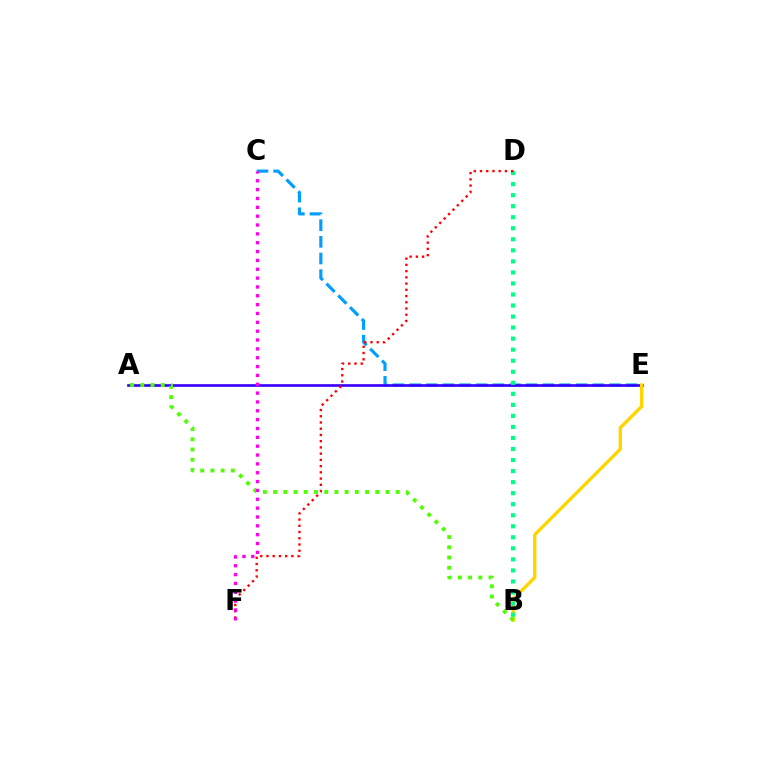{('C', 'E'): [{'color': '#009eff', 'line_style': 'dashed', 'thickness': 2.26}], ('A', 'E'): [{'color': '#3700ff', 'line_style': 'solid', 'thickness': 1.91}], ('B', 'E'): [{'color': '#ffd500', 'line_style': 'solid', 'thickness': 2.43}], ('A', 'B'): [{'color': '#4fff00', 'line_style': 'dotted', 'thickness': 2.78}], ('B', 'D'): [{'color': '#00ff86', 'line_style': 'dotted', 'thickness': 3.0}], ('D', 'F'): [{'color': '#ff0000', 'line_style': 'dotted', 'thickness': 1.69}], ('C', 'F'): [{'color': '#ff00ed', 'line_style': 'dotted', 'thickness': 2.4}]}